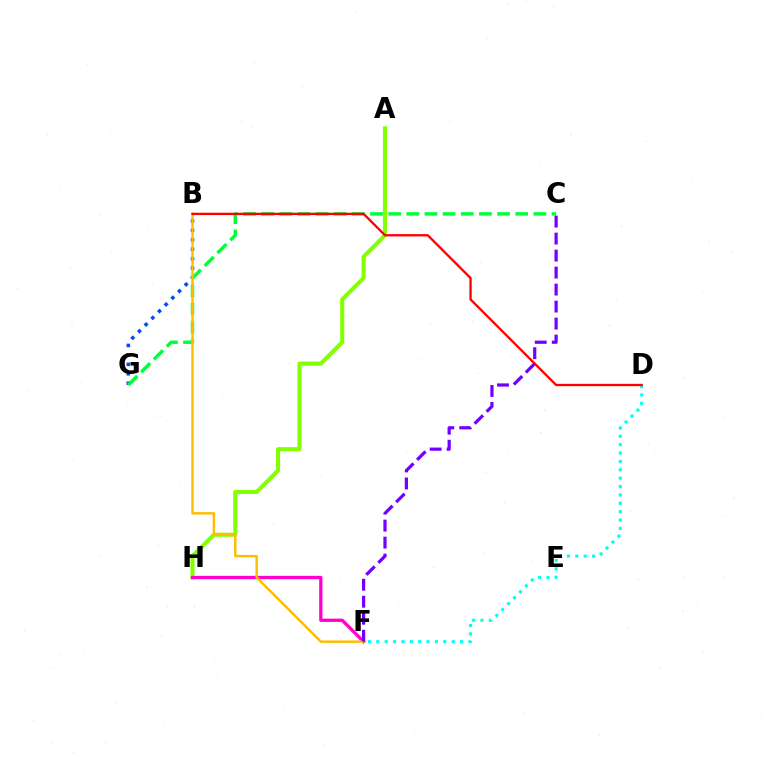{('B', 'G'): [{'color': '#004bff', 'line_style': 'dotted', 'thickness': 2.57}], ('A', 'H'): [{'color': '#84ff00', 'line_style': 'solid', 'thickness': 2.93}], ('D', 'F'): [{'color': '#00fff6', 'line_style': 'dotted', 'thickness': 2.27}], ('C', 'G'): [{'color': '#00ff39', 'line_style': 'dashed', 'thickness': 2.46}], ('F', 'H'): [{'color': '#ff00cf', 'line_style': 'solid', 'thickness': 2.37}], ('B', 'F'): [{'color': '#ffbd00', 'line_style': 'solid', 'thickness': 1.76}], ('B', 'D'): [{'color': '#ff0000', 'line_style': 'solid', 'thickness': 1.67}], ('C', 'F'): [{'color': '#7200ff', 'line_style': 'dashed', 'thickness': 2.31}]}